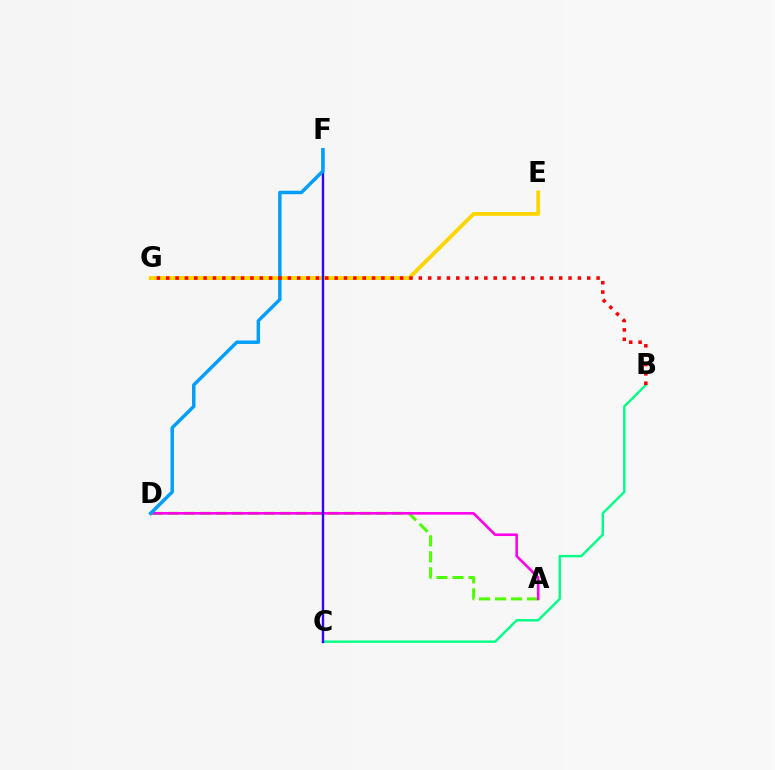{('A', 'D'): [{'color': '#4fff00', 'line_style': 'dashed', 'thickness': 2.17}, {'color': '#ff00ed', 'line_style': 'solid', 'thickness': 1.87}], ('B', 'C'): [{'color': '#00ff86', 'line_style': 'solid', 'thickness': 1.73}], ('E', 'G'): [{'color': '#ffd500', 'line_style': 'solid', 'thickness': 2.77}], ('C', 'F'): [{'color': '#3700ff', 'line_style': 'solid', 'thickness': 1.72}], ('D', 'F'): [{'color': '#009eff', 'line_style': 'solid', 'thickness': 2.49}], ('B', 'G'): [{'color': '#ff0000', 'line_style': 'dotted', 'thickness': 2.54}]}